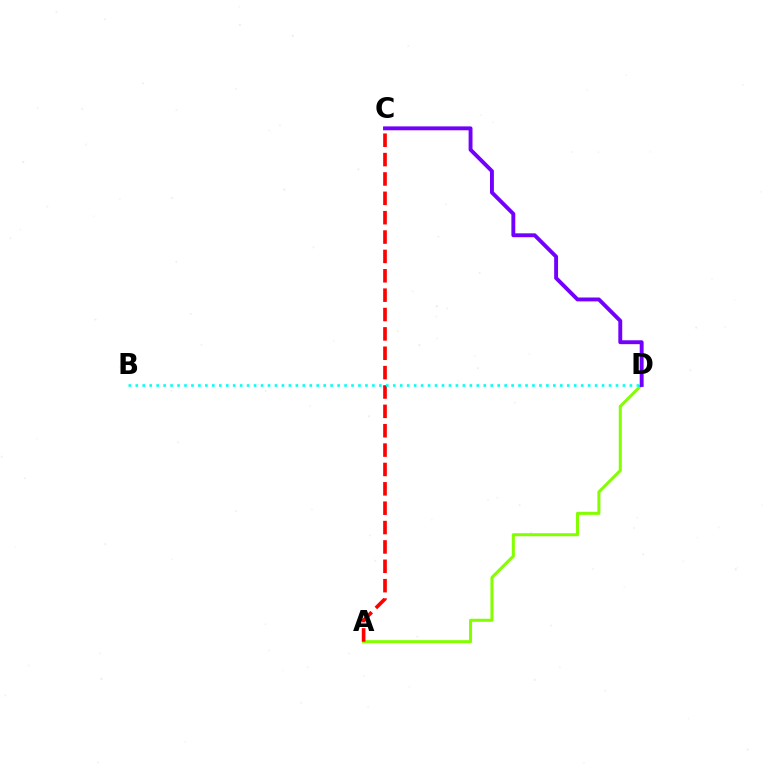{('A', 'D'): [{'color': '#84ff00', 'line_style': 'solid', 'thickness': 2.19}], ('A', 'C'): [{'color': '#ff0000', 'line_style': 'dashed', 'thickness': 2.63}], ('B', 'D'): [{'color': '#00fff6', 'line_style': 'dotted', 'thickness': 1.89}], ('C', 'D'): [{'color': '#7200ff', 'line_style': 'solid', 'thickness': 2.8}]}